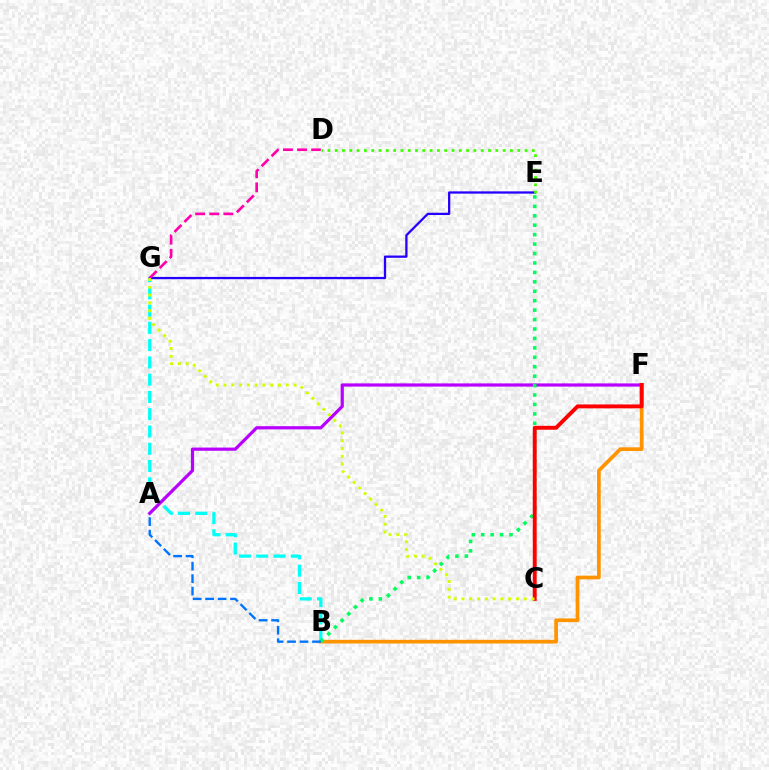{('B', 'G'): [{'color': '#00fff6', 'line_style': 'dashed', 'thickness': 2.35}], ('B', 'F'): [{'color': '#ff9400', 'line_style': 'solid', 'thickness': 2.67}], ('E', 'G'): [{'color': '#2500ff', 'line_style': 'solid', 'thickness': 1.64}], ('A', 'F'): [{'color': '#b900ff', 'line_style': 'solid', 'thickness': 2.3}], ('B', 'E'): [{'color': '#00ff5c', 'line_style': 'dotted', 'thickness': 2.56}], ('C', 'F'): [{'color': '#ff0000', 'line_style': 'solid', 'thickness': 2.81}], ('D', 'G'): [{'color': '#ff00ac', 'line_style': 'dashed', 'thickness': 1.92}], ('A', 'B'): [{'color': '#0074ff', 'line_style': 'dashed', 'thickness': 1.69}], ('C', 'G'): [{'color': '#d1ff00', 'line_style': 'dotted', 'thickness': 2.11}], ('D', 'E'): [{'color': '#3dff00', 'line_style': 'dotted', 'thickness': 1.98}]}